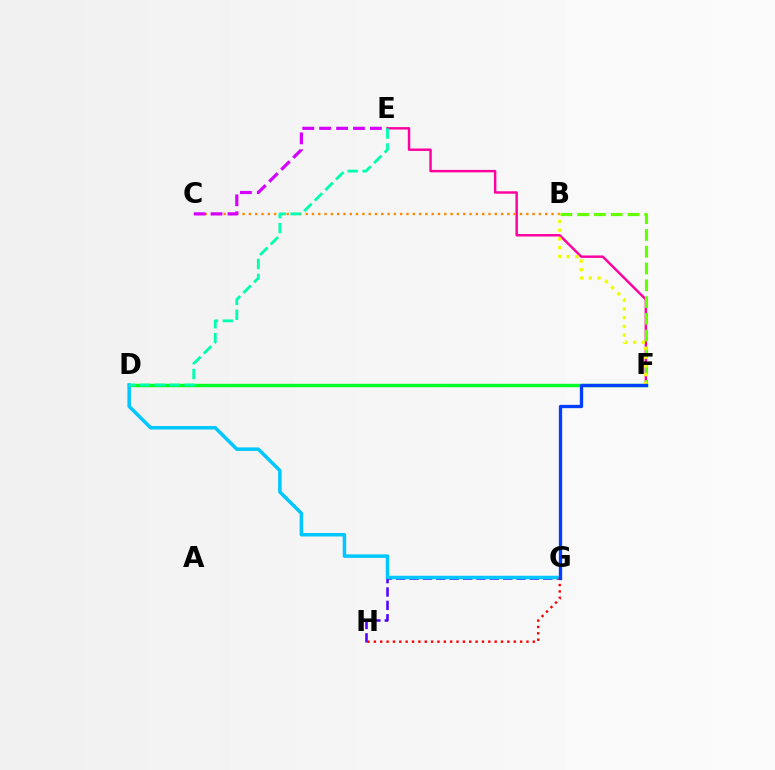{('D', 'F'): [{'color': '#00ff27', 'line_style': 'solid', 'thickness': 2.46}], ('G', 'H'): [{'color': '#4f00ff', 'line_style': 'dashed', 'thickness': 1.82}, {'color': '#ff0000', 'line_style': 'dotted', 'thickness': 1.73}], ('D', 'G'): [{'color': '#00c7ff', 'line_style': 'solid', 'thickness': 2.53}], ('E', 'F'): [{'color': '#ff00a0', 'line_style': 'solid', 'thickness': 1.76}], ('B', 'C'): [{'color': '#ff8800', 'line_style': 'dotted', 'thickness': 1.71}], ('B', 'F'): [{'color': '#66ff00', 'line_style': 'dashed', 'thickness': 2.28}, {'color': '#eeff00', 'line_style': 'dotted', 'thickness': 2.37}], ('C', 'E'): [{'color': '#d600ff', 'line_style': 'dashed', 'thickness': 2.3}], ('F', 'G'): [{'color': '#003fff', 'line_style': 'solid', 'thickness': 2.38}], ('D', 'E'): [{'color': '#00ffaf', 'line_style': 'dashed', 'thickness': 2.03}]}